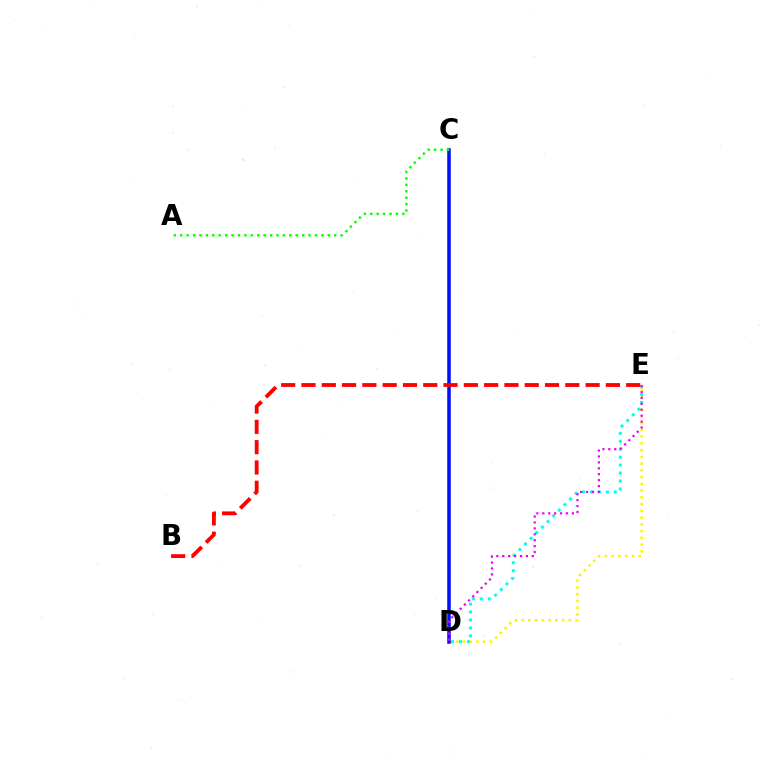{('D', 'E'): [{'color': '#fcf500', 'line_style': 'dotted', 'thickness': 1.83}, {'color': '#00fff6', 'line_style': 'dotted', 'thickness': 2.16}, {'color': '#ee00ff', 'line_style': 'dotted', 'thickness': 1.61}], ('C', 'D'): [{'color': '#0010ff', 'line_style': 'solid', 'thickness': 2.54}], ('B', 'E'): [{'color': '#ff0000', 'line_style': 'dashed', 'thickness': 2.76}], ('A', 'C'): [{'color': '#08ff00', 'line_style': 'dotted', 'thickness': 1.74}]}